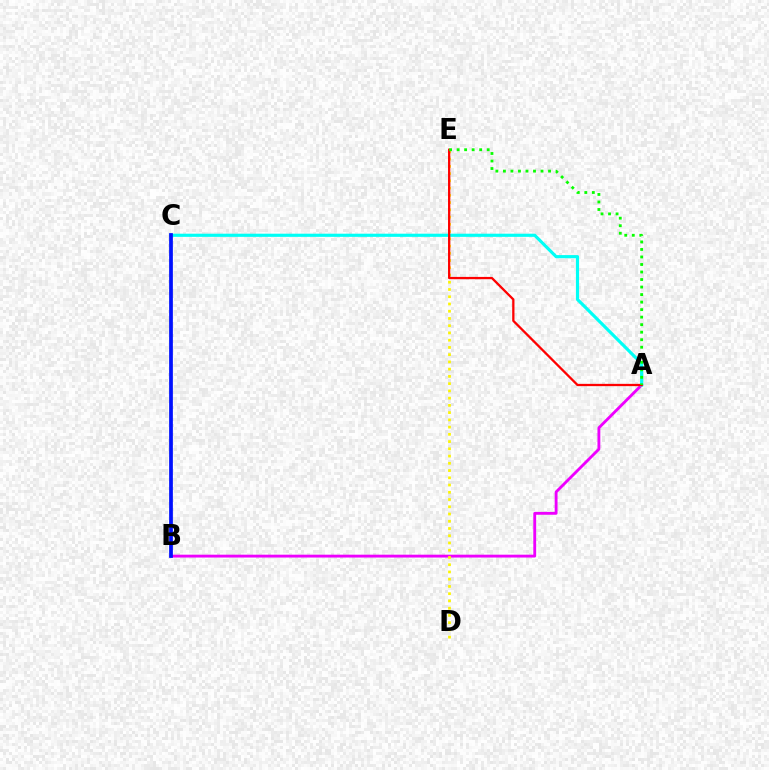{('A', 'B'): [{'color': '#ee00ff', 'line_style': 'solid', 'thickness': 2.05}], ('D', 'E'): [{'color': '#fcf500', 'line_style': 'dotted', 'thickness': 1.97}], ('A', 'C'): [{'color': '#00fff6', 'line_style': 'solid', 'thickness': 2.27}], ('A', 'E'): [{'color': '#ff0000', 'line_style': 'solid', 'thickness': 1.64}, {'color': '#08ff00', 'line_style': 'dotted', 'thickness': 2.04}], ('B', 'C'): [{'color': '#0010ff', 'line_style': 'solid', 'thickness': 2.69}]}